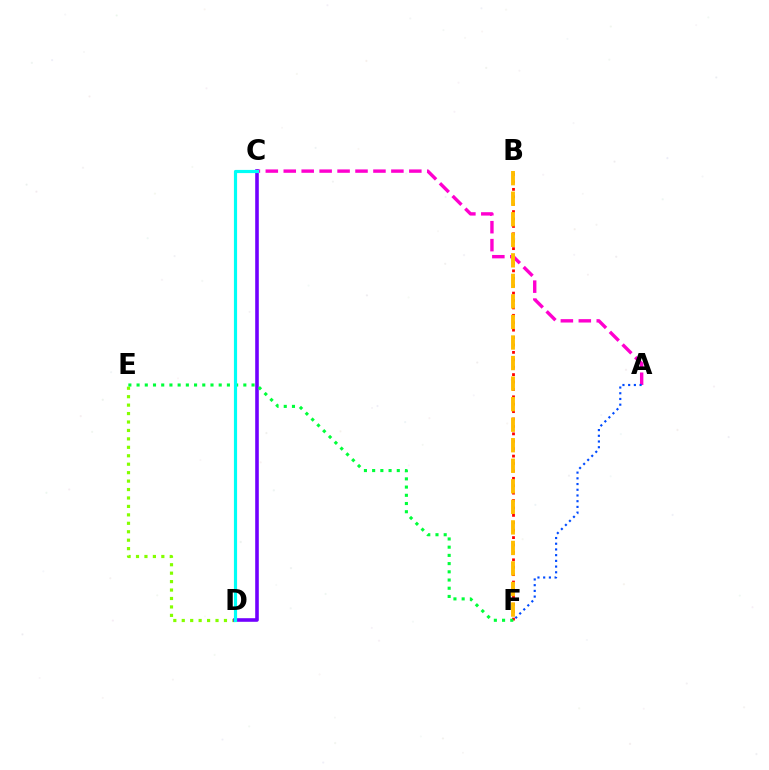{('B', 'F'): [{'color': '#ff0000', 'line_style': 'dotted', 'thickness': 2.01}, {'color': '#ffbd00', 'line_style': 'dashed', 'thickness': 2.79}], ('A', 'C'): [{'color': '#ff00cf', 'line_style': 'dashed', 'thickness': 2.44}], ('D', 'E'): [{'color': '#84ff00', 'line_style': 'dotted', 'thickness': 2.29}], ('C', 'D'): [{'color': '#7200ff', 'line_style': 'solid', 'thickness': 2.59}, {'color': '#00fff6', 'line_style': 'solid', 'thickness': 2.28}], ('A', 'F'): [{'color': '#004bff', 'line_style': 'dotted', 'thickness': 1.55}], ('E', 'F'): [{'color': '#00ff39', 'line_style': 'dotted', 'thickness': 2.23}]}